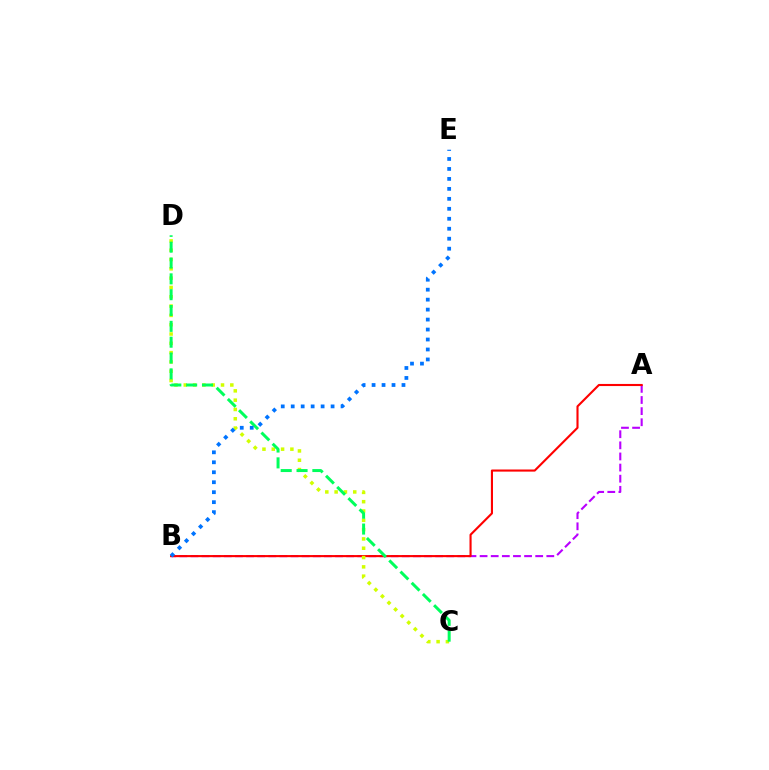{('A', 'B'): [{'color': '#b900ff', 'line_style': 'dashed', 'thickness': 1.51}, {'color': '#ff0000', 'line_style': 'solid', 'thickness': 1.52}], ('C', 'D'): [{'color': '#d1ff00', 'line_style': 'dotted', 'thickness': 2.53}, {'color': '#00ff5c', 'line_style': 'dashed', 'thickness': 2.15}], ('B', 'E'): [{'color': '#0074ff', 'line_style': 'dotted', 'thickness': 2.71}]}